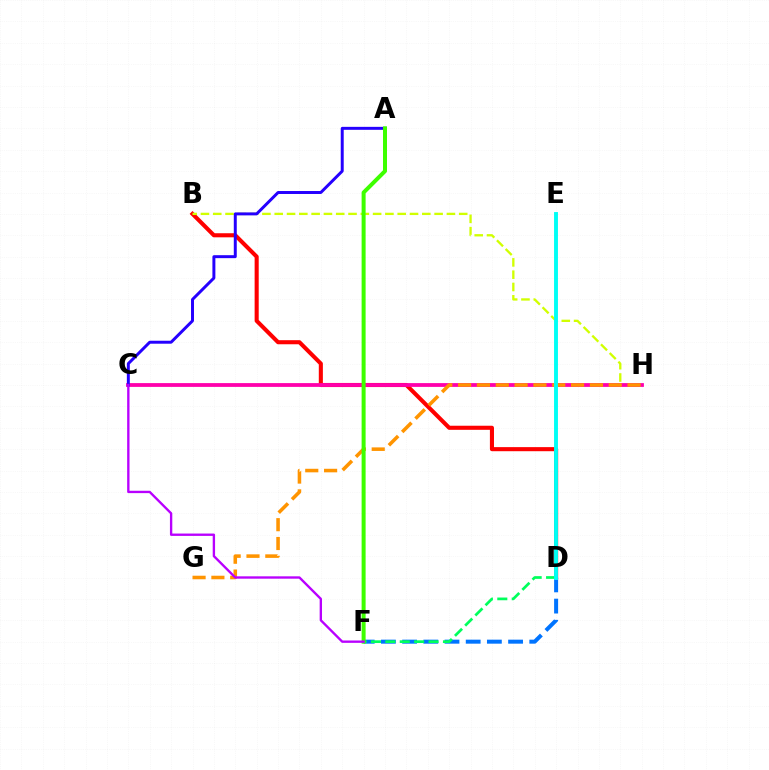{('B', 'D'): [{'color': '#ff0000', 'line_style': 'solid', 'thickness': 2.94}], ('D', 'F'): [{'color': '#0074ff', 'line_style': 'dashed', 'thickness': 2.88}, {'color': '#00ff5c', 'line_style': 'dashed', 'thickness': 1.96}], ('B', 'H'): [{'color': '#d1ff00', 'line_style': 'dashed', 'thickness': 1.67}], ('C', 'H'): [{'color': '#ff00ac', 'line_style': 'solid', 'thickness': 2.73}], ('G', 'H'): [{'color': '#ff9400', 'line_style': 'dashed', 'thickness': 2.56}], ('A', 'C'): [{'color': '#2500ff', 'line_style': 'solid', 'thickness': 2.14}], ('A', 'F'): [{'color': '#3dff00', 'line_style': 'solid', 'thickness': 2.88}], ('C', 'F'): [{'color': '#b900ff', 'line_style': 'solid', 'thickness': 1.7}], ('D', 'E'): [{'color': '#00fff6', 'line_style': 'solid', 'thickness': 2.81}]}